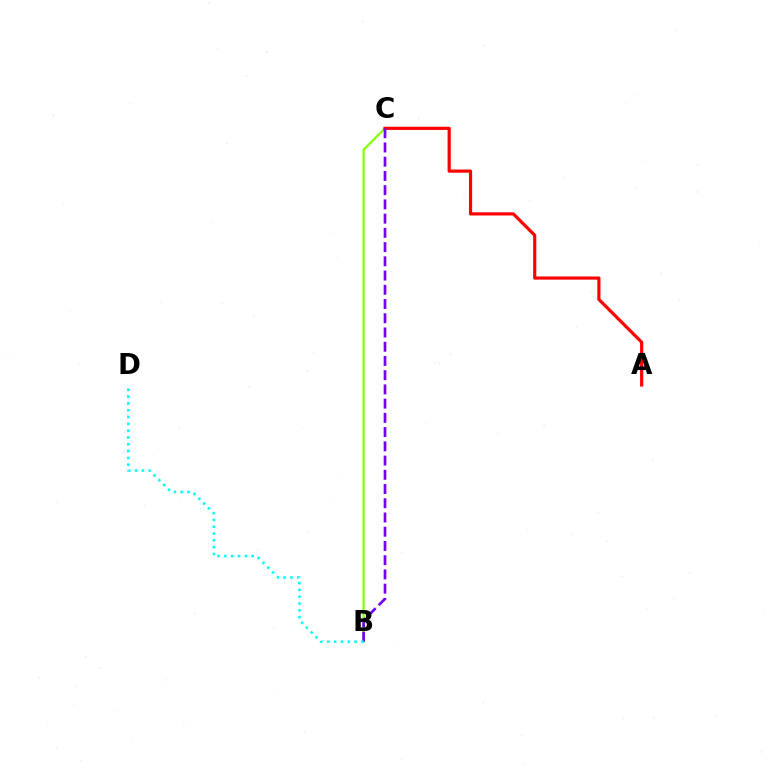{('B', 'C'): [{'color': '#84ff00', 'line_style': 'solid', 'thickness': 1.6}, {'color': '#7200ff', 'line_style': 'dashed', 'thickness': 1.93}], ('A', 'C'): [{'color': '#ff0000', 'line_style': 'solid', 'thickness': 2.29}], ('B', 'D'): [{'color': '#00fff6', 'line_style': 'dotted', 'thickness': 1.85}]}